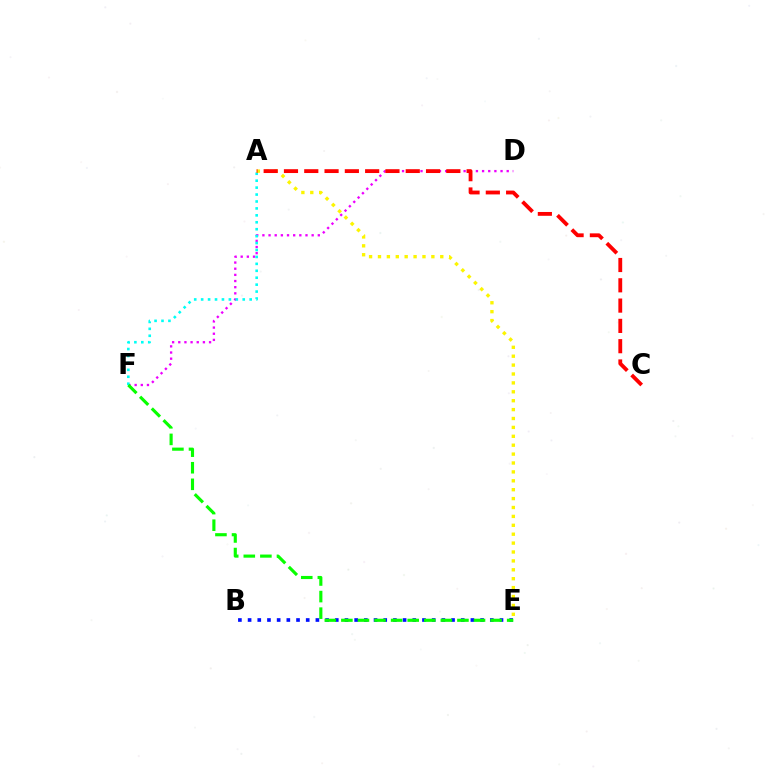{('D', 'F'): [{'color': '#ee00ff', 'line_style': 'dotted', 'thickness': 1.67}], ('B', 'E'): [{'color': '#0010ff', 'line_style': 'dotted', 'thickness': 2.63}], ('A', 'F'): [{'color': '#00fff6', 'line_style': 'dotted', 'thickness': 1.88}], ('A', 'E'): [{'color': '#fcf500', 'line_style': 'dotted', 'thickness': 2.42}], ('E', 'F'): [{'color': '#08ff00', 'line_style': 'dashed', 'thickness': 2.25}], ('A', 'C'): [{'color': '#ff0000', 'line_style': 'dashed', 'thickness': 2.76}]}